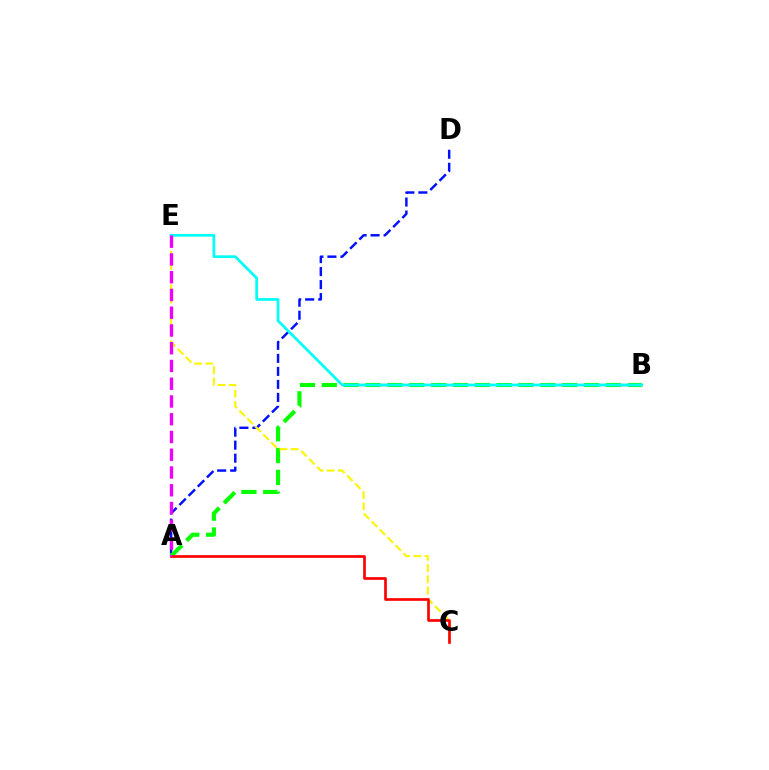{('A', 'D'): [{'color': '#0010ff', 'line_style': 'dashed', 'thickness': 1.77}], ('A', 'B'): [{'color': '#08ff00', 'line_style': 'dashed', 'thickness': 2.97}], ('C', 'E'): [{'color': '#fcf500', 'line_style': 'dashed', 'thickness': 1.52}], ('A', 'C'): [{'color': '#ff0000', 'line_style': 'solid', 'thickness': 1.92}], ('B', 'E'): [{'color': '#00fff6', 'line_style': 'solid', 'thickness': 1.96}], ('A', 'E'): [{'color': '#ee00ff', 'line_style': 'dashed', 'thickness': 2.41}]}